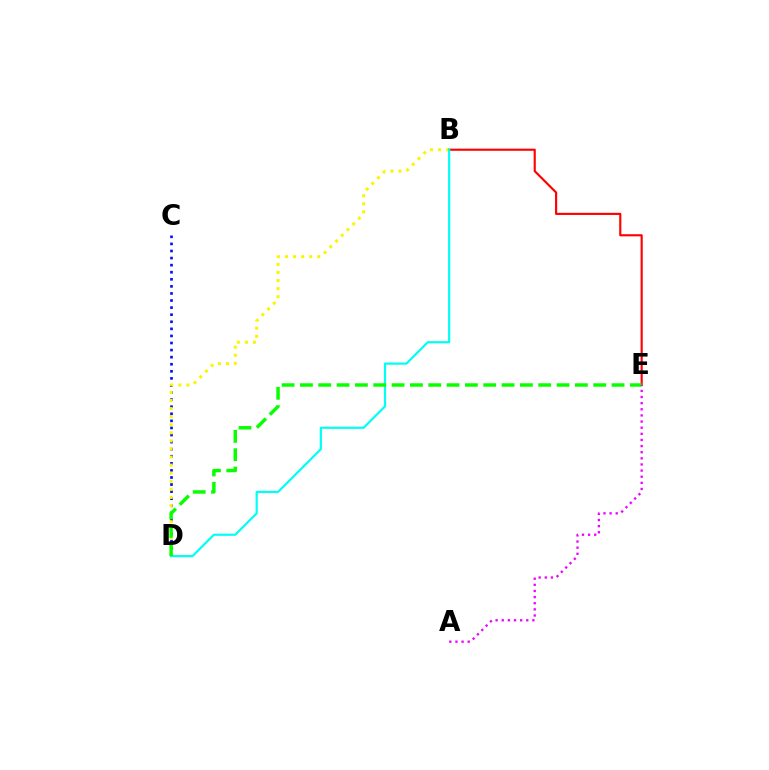{('C', 'D'): [{'color': '#0010ff', 'line_style': 'dotted', 'thickness': 1.92}], ('B', 'D'): [{'color': '#fcf500', 'line_style': 'dotted', 'thickness': 2.19}, {'color': '#00fff6', 'line_style': 'solid', 'thickness': 1.58}], ('B', 'E'): [{'color': '#ff0000', 'line_style': 'solid', 'thickness': 1.54}], ('D', 'E'): [{'color': '#08ff00', 'line_style': 'dashed', 'thickness': 2.49}], ('A', 'E'): [{'color': '#ee00ff', 'line_style': 'dotted', 'thickness': 1.67}]}